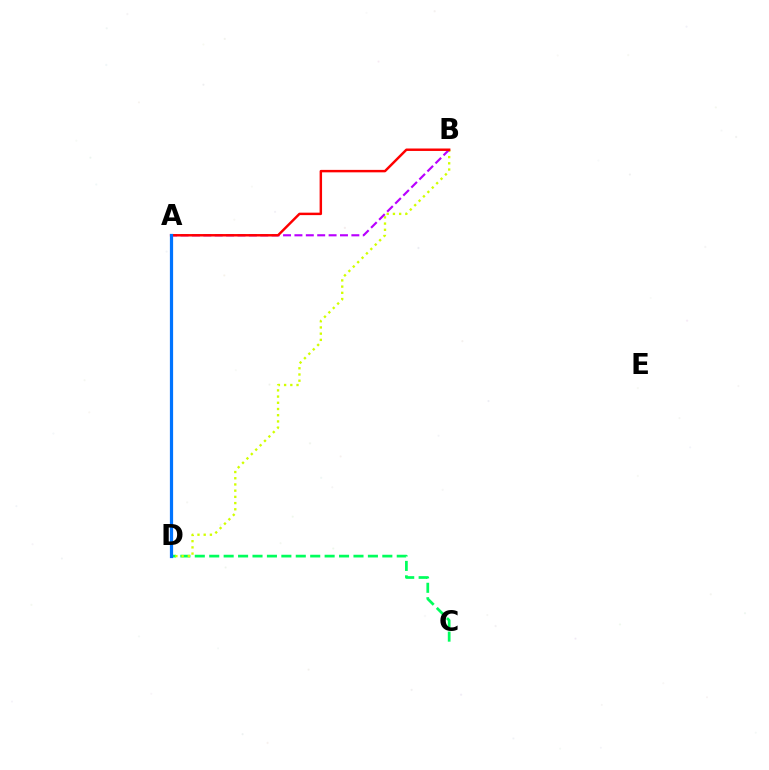{('C', 'D'): [{'color': '#00ff5c', 'line_style': 'dashed', 'thickness': 1.96}], ('B', 'D'): [{'color': '#d1ff00', 'line_style': 'dotted', 'thickness': 1.69}], ('A', 'B'): [{'color': '#b900ff', 'line_style': 'dashed', 'thickness': 1.55}, {'color': '#ff0000', 'line_style': 'solid', 'thickness': 1.76}], ('A', 'D'): [{'color': '#0074ff', 'line_style': 'solid', 'thickness': 2.32}]}